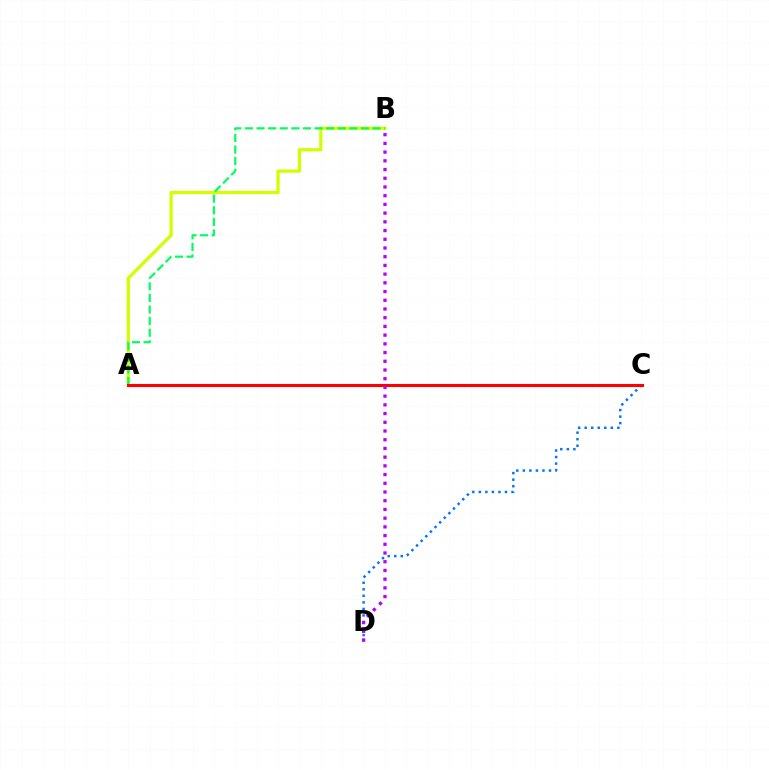{('A', 'B'): [{'color': '#d1ff00', 'line_style': 'solid', 'thickness': 2.33}, {'color': '#00ff5c', 'line_style': 'dashed', 'thickness': 1.58}], ('C', 'D'): [{'color': '#0074ff', 'line_style': 'dotted', 'thickness': 1.78}], ('A', 'C'): [{'color': '#ff0000', 'line_style': 'solid', 'thickness': 2.2}], ('B', 'D'): [{'color': '#b900ff', 'line_style': 'dotted', 'thickness': 2.37}]}